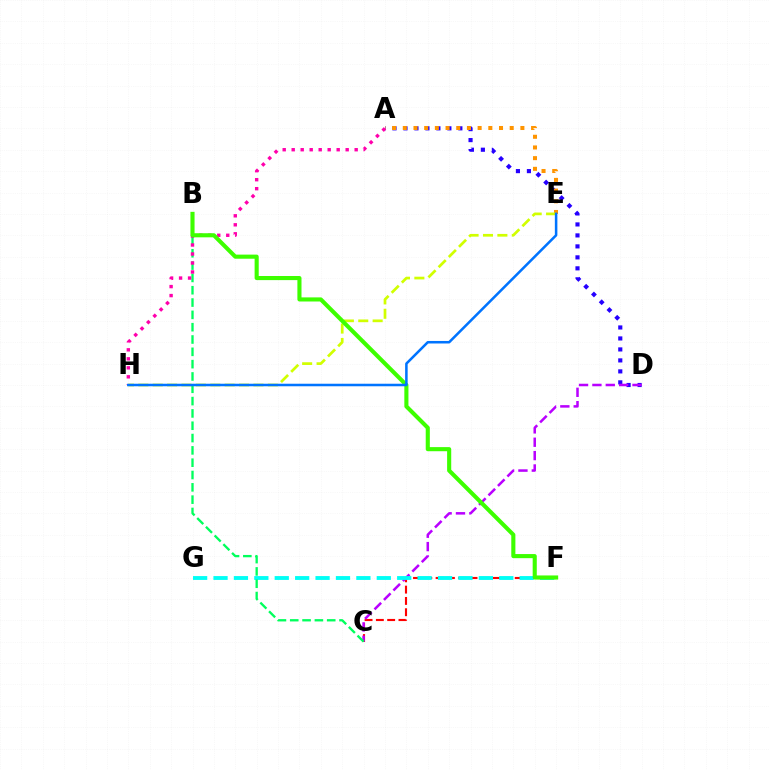{('C', 'F'): [{'color': '#ff0000', 'line_style': 'dashed', 'thickness': 1.54}], ('A', 'D'): [{'color': '#2500ff', 'line_style': 'dotted', 'thickness': 2.98}], ('C', 'D'): [{'color': '#b900ff', 'line_style': 'dashed', 'thickness': 1.82}], ('A', 'E'): [{'color': '#ff9400', 'line_style': 'dotted', 'thickness': 2.9}], ('E', 'H'): [{'color': '#d1ff00', 'line_style': 'dashed', 'thickness': 1.96}, {'color': '#0074ff', 'line_style': 'solid', 'thickness': 1.82}], ('F', 'G'): [{'color': '#00fff6', 'line_style': 'dashed', 'thickness': 2.77}], ('B', 'C'): [{'color': '#00ff5c', 'line_style': 'dashed', 'thickness': 1.67}], ('A', 'H'): [{'color': '#ff00ac', 'line_style': 'dotted', 'thickness': 2.44}], ('B', 'F'): [{'color': '#3dff00', 'line_style': 'solid', 'thickness': 2.96}]}